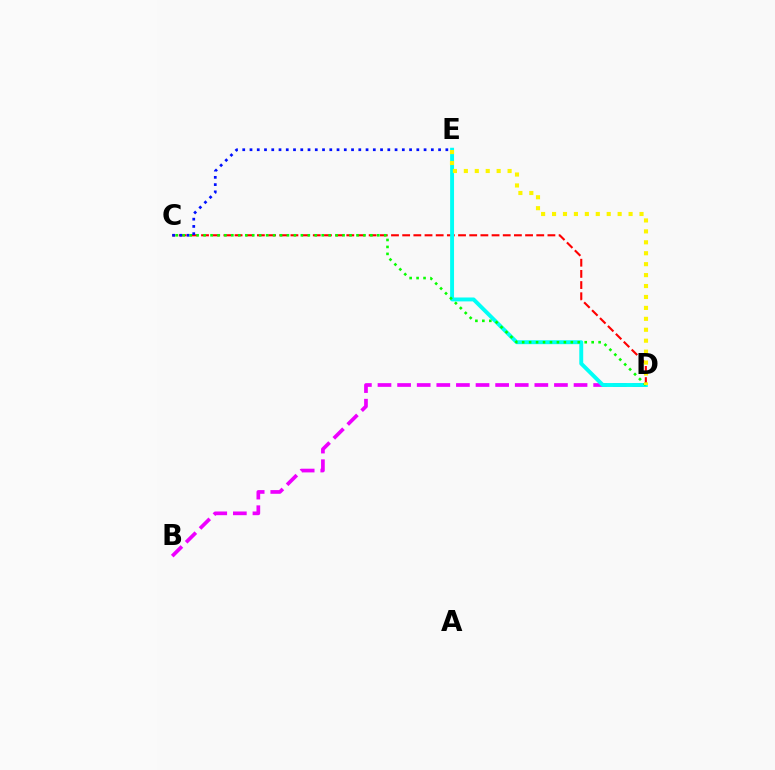{('C', 'D'): [{'color': '#ff0000', 'line_style': 'dashed', 'thickness': 1.52}, {'color': '#08ff00', 'line_style': 'dotted', 'thickness': 1.89}], ('C', 'E'): [{'color': '#0010ff', 'line_style': 'dotted', 'thickness': 1.97}], ('B', 'D'): [{'color': '#ee00ff', 'line_style': 'dashed', 'thickness': 2.66}], ('D', 'E'): [{'color': '#00fff6', 'line_style': 'solid', 'thickness': 2.82}, {'color': '#fcf500', 'line_style': 'dotted', 'thickness': 2.97}]}